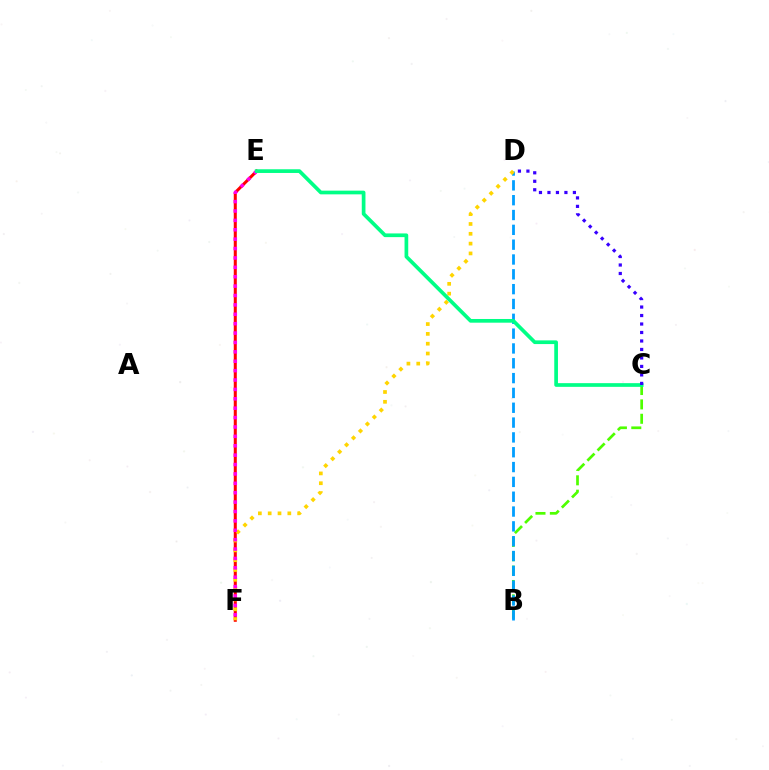{('B', 'C'): [{'color': '#4fff00', 'line_style': 'dashed', 'thickness': 1.95}], ('B', 'D'): [{'color': '#009eff', 'line_style': 'dashed', 'thickness': 2.01}], ('E', 'F'): [{'color': '#ff0000', 'line_style': 'solid', 'thickness': 2.18}, {'color': '#ff00ed', 'line_style': 'dotted', 'thickness': 2.55}], ('D', 'F'): [{'color': '#ffd500', 'line_style': 'dotted', 'thickness': 2.67}], ('C', 'E'): [{'color': '#00ff86', 'line_style': 'solid', 'thickness': 2.66}], ('C', 'D'): [{'color': '#3700ff', 'line_style': 'dotted', 'thickness': 2.3}]}